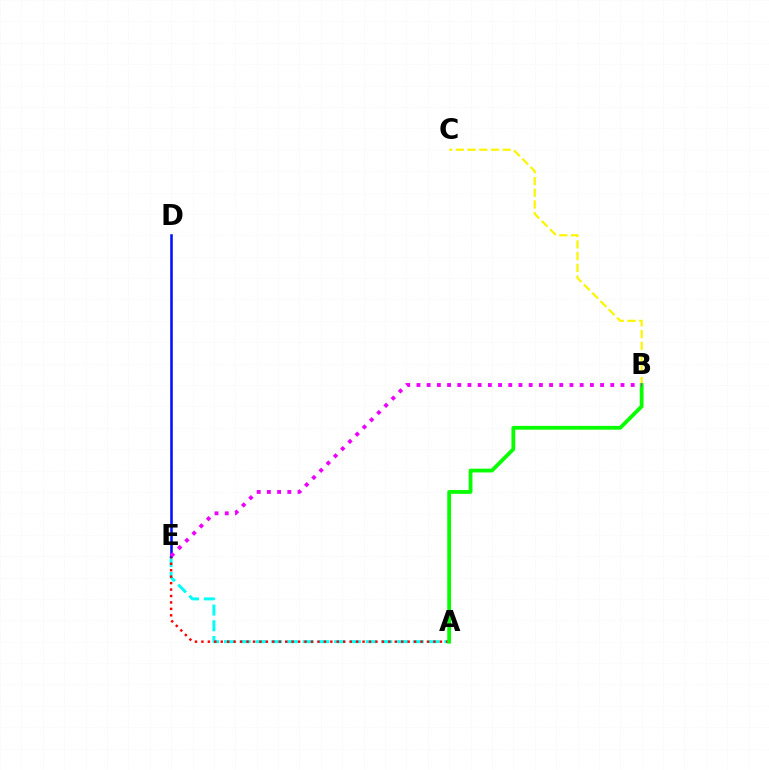{('A', 'E'): [{'color': '#00fff6', 'line_style': 'dashed', 'thickness': 2.14}, {'color': '#ff0000', 'line_style': 'dotted', 'thickness': 1.75}], ('B', 'C'): [{'color': '#fcf500', 'line_style': 'dashed', 'thickness': 1.59}], ('A', 'B'): [{'color': '#08ff00', 'line_style': 'solid', 'thickness': 2.73}], ('D', 'E'): [{'color': '#0010ff', 'line_style': 'solid', 'thickness': 1.84}], ('B', 'E'): [{'color': '#ee00ff', 'line_style': 'dotted', 'thickness': 2.77}]}